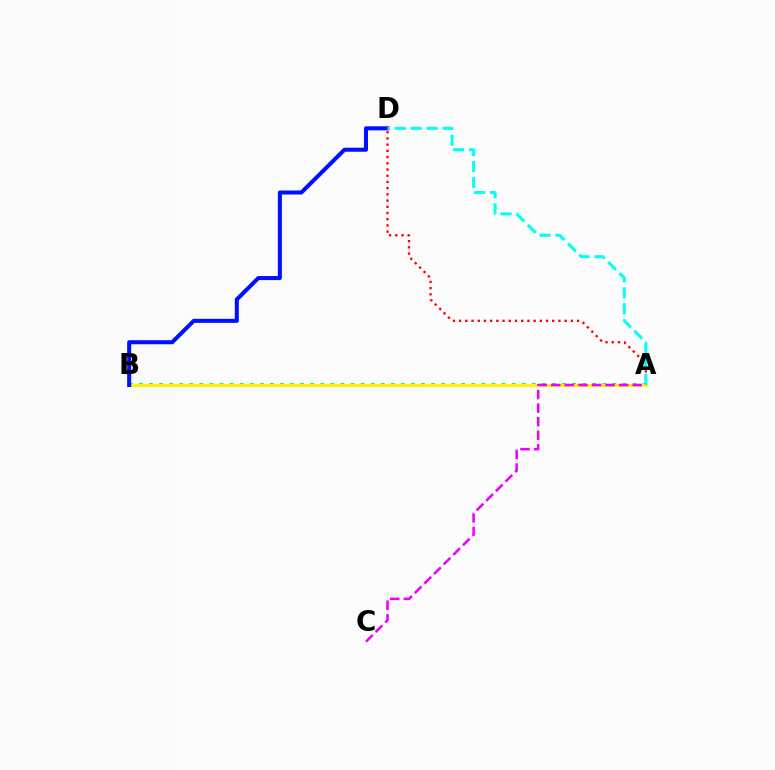{('A', 'B'): [{'color': '#08ff00', 'line_style': 'dotted', 'thickness': 2.74}, {'color': '#fcf500', 'line_style': 'solid', 'thickness': 2.18}], ('A', 'D'): [{'color': '#ff0000', 'line_style': 'dotted', 'thickness': 1.69}, {'color': '#00fff6', 'line_style': 'dashed', 'thickness': 2.17}], ('B', 'D'): [{'color': '#0010ff', 'line_style': 'solid', 'thickness': 2.91}], ('A', 'C'): [{'color': '#ee00ff', 'line_style': 'dashed', 'thickness': 1.84}]}